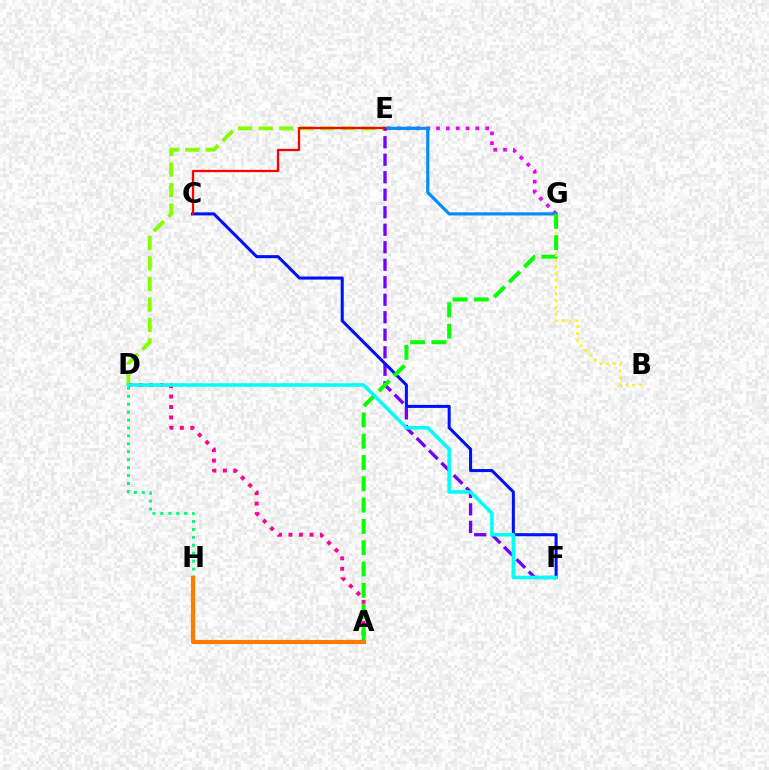{('E', 'G'): [{'color': '#ee00ff', 'line_style': 'dotted', 'thickness': 2.67}, {'color': '#008cff', 'line_style': 'solid', 'thickness': 2.28}], ('B', 'G'): [{'color': '#fcf500', 'line_style': 'dotted', 'thickness': 1.84}], ('D', 'E'): [{'color': '#84ff00', 'line_style': 'dashed', 'thickness': 2.79}], ('E', 'F'): [{'color': '#7200ff', 'line_style': 'dashed', 'thickness': 2.38}], ('C', 'F'): [{'color': '#0010ff', 'line_style': 'solid', 'thickness': 2.19}], ('A', 'D'): [{'color': '#ff0094', 'line_style': 'dotted', 'thickness': 2.85}], ('D', 'H'): [{'color': '#00ff74', 'line_style': 'dotted', 'thickness': 2.15}], ('C', 'E'): [{'color': '#ff0000', 'line_style': 'solid', 'thickness': 1.65}], ('A', 'G'): [{'color': '#08ff00', 'line_style': 'dashed', 'thickness': 2.89}], ('D', 'F'): [{'color': '#00fff6', 'line_style': 'solid', 'thickness': 2.55}], ('A', 'H'): [{'color': '#ff7c00', 'line_style': 'solid', 'thickness': 2.99}]}